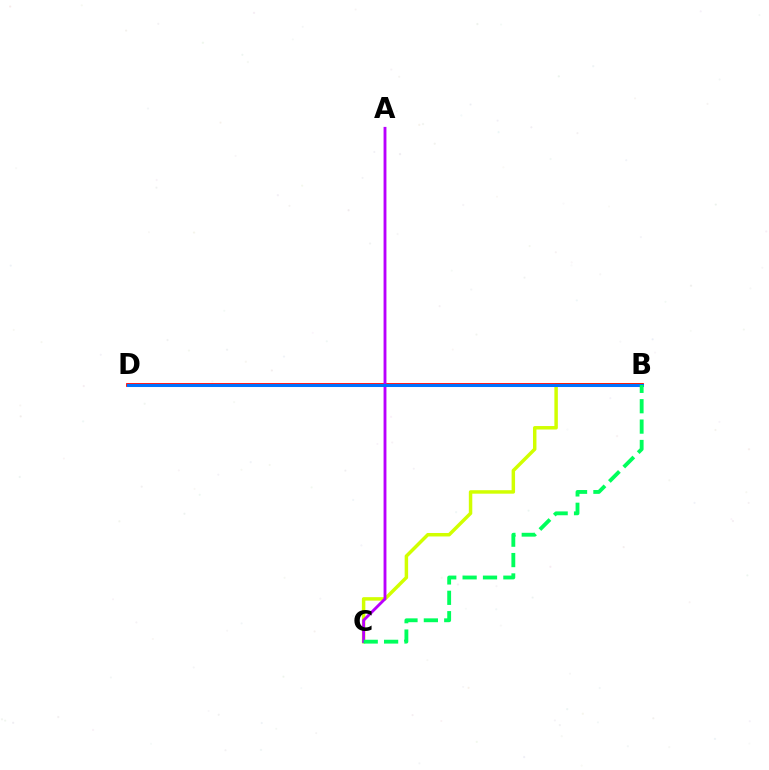{('B', 'C'): [{'color': '#d1ff00', 'line_style': 'solid', 'thickness': 2.5}, {'color': '#00ff5c', 'line_style': 'dashed', 'thickness': 2.77}], ('B', 'D'): [{'color': '#ff0000', 'line_style': 'solid', 'thickness': 2.7}, {'color': '#0074ff', 'line_style': 'solid', 'thickness': 2.18}], ('A', 'C'): [{'color': '#b900ff', 'line_style': 'solid', 'thickness': 2.06}]}